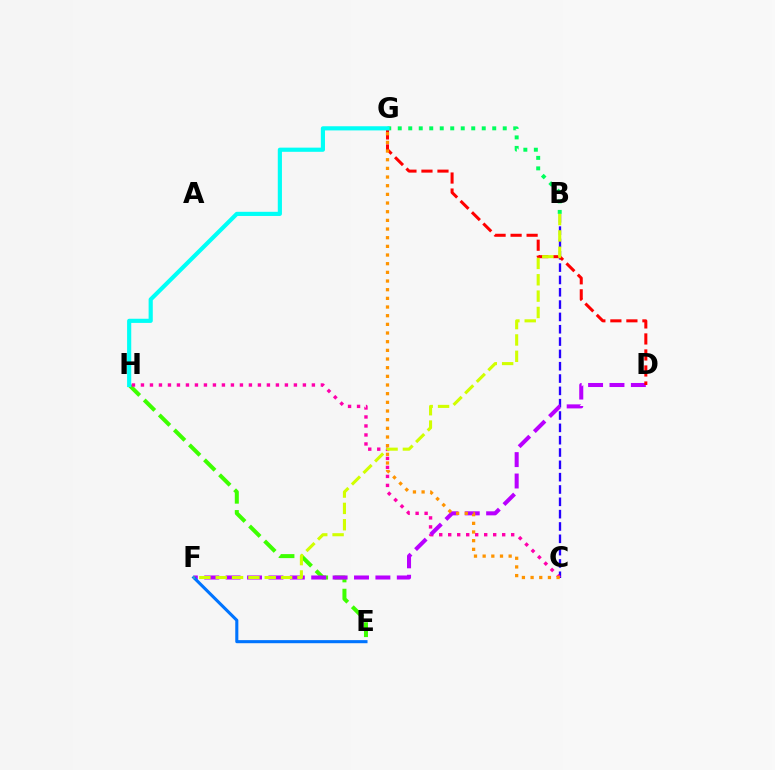{('E', 'H'): [{'color': '#3dff00', 'line_style': 'dashed', 'thickness': 2.88}], ('B', 'C'): [{'color': '#2500ff', 'line_style': 'dashed', 'thickness': 1.67}], ('C', 'H'): [{'color': '#ff00ac', 'line_style': 'dotted', 'thickness': 2.44}], ('B', 'G'): [{'color': '#00ff5c', 'line_style': 'dotted', 'thickness': 2.85}], ('D', 'F'): [{'color': '#b900ff', 'line_style': 'dashed', 'thickness': 2.91}], ('D', 'G'): [{'color': '#ff0000', 'line_style': 'dashed', 'thickness': 2.18}], ('E', 'F'): [{'color': '#0074ff', 'line_style': 'solid', 'thickness': 2.22}], ('C', 'G'): [{'color': '#ff9400', 'line_style': 'dotted', 'thickness': 2.35}], ('G', 'H'): [{'color': '#00fff6', 'line_style': 'solid', 'thickness': 3.0}], ('B', 'F'): [{'color': '#d1ff00', 'line_style': 'dashed', 'thickness': 2.22}]}